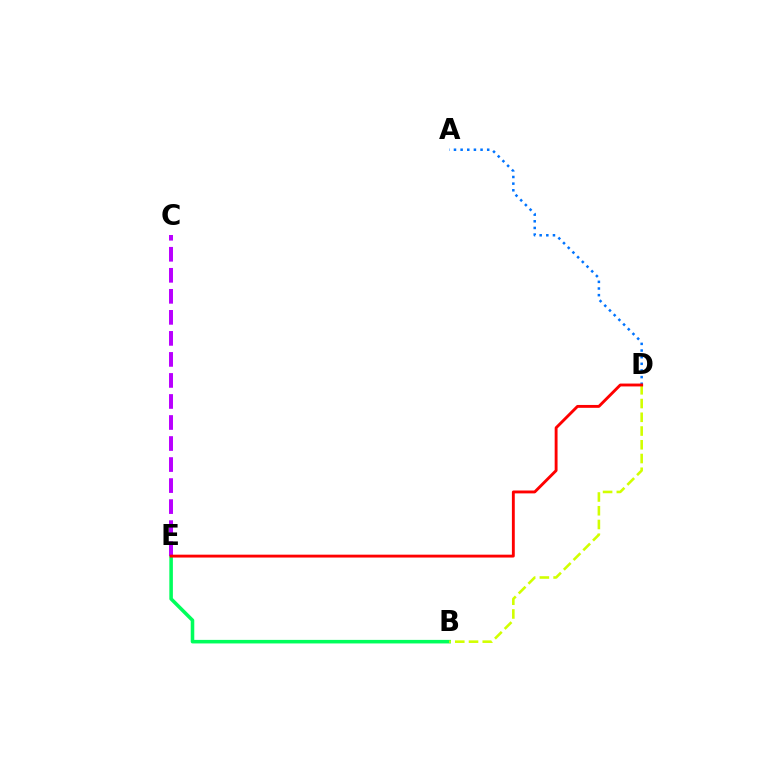{('A', 'D'): [{'color': '#0074ff', 'line_style': 'dotted', 'thickness': 1.81}], ('B', 'E'): [{'color': '#00ff5c', 'line_style': 'solid', 'thickness': 2.56}], ('B', 'D'): [{'color': '#d1ff00', 'line_style': 'dashed', 'thickness': 1.87}], ('C', 'E'): [{'color': '#b900ff', 'line_style': 'dashed', 'thickness': 2.86}], ('D', 'E'): [{'color': '#ff0000', 'line_style': 'solid', 'thickness': 2.07}]}